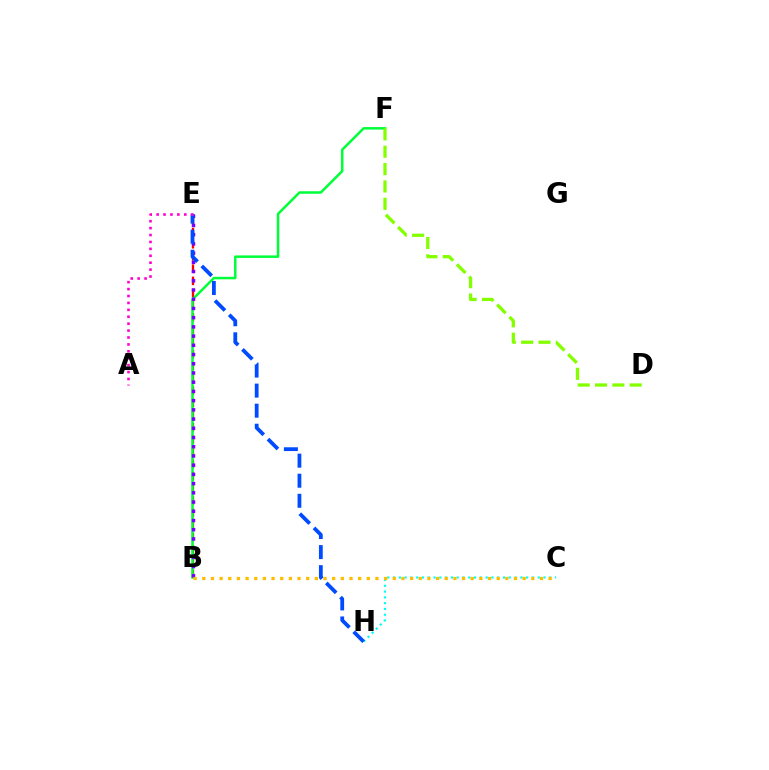{('B', 'E'): [{'color': '#ff0000', 'line_style': 'dashed', 'thickness': 1.66}, {'color': '#7200ff', 'line_style': 'dotted', 'thickness': 2.5}], ('C', 'H'): [{'color': '#00fff6', 'line_style': 'dotted', 'thickness': 1.57}], ('B', 'F'): [{'color': '#00ff39', 'line_style': 'solid', 'thickness': 1.81}], ('B', 'C'): [{'color': '#ffbd00', 'line_style': 'dotted', 'thickness': 2.35}], ('E', 'H'): [{'color': '#004bff', 'line_style': 'dashed', 'thickness': 2.72}], ('D', 'F'): [{'color': '#84ff00', 'line_style': 'dashed', 'thickness': 2.36}], ('A', 'E'): [{'color': '#ff00cf', 'line_style': 'dotted', 'thickness': 1.88}]}